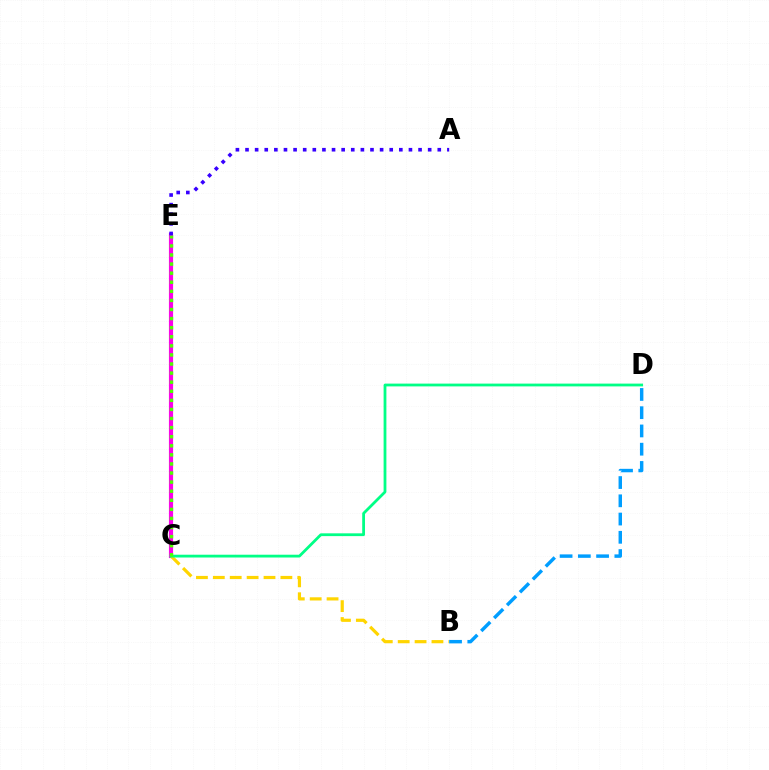{('C', 'E'): [{'color': '#ff0000', 'line_style': 'dashed', 'thickness': 2.6}, {'color': '#ff00ed', 'line_style': 'solid', 'thickness': 2.99}, {'color': '#4fff00', 'line_style': 'dotted', 'thickness': 2.47}], ('B', 'C'): [{'color': '#ffd500', 'line_style': 'dashed', 'thickness': 2.29}], ('C', 'D'): [{'color': '#00ff86', 'line_style': 'solid', 'thickness': 2.01}], ('A', 'E'): [{'color': '#3700ff', 'line_style': 'dotted', 'thickness': 2.61}], ('B', 'D'): [{'color': '#009eff', 'line_style': 'dashed', 'thickness': 2.48}]}